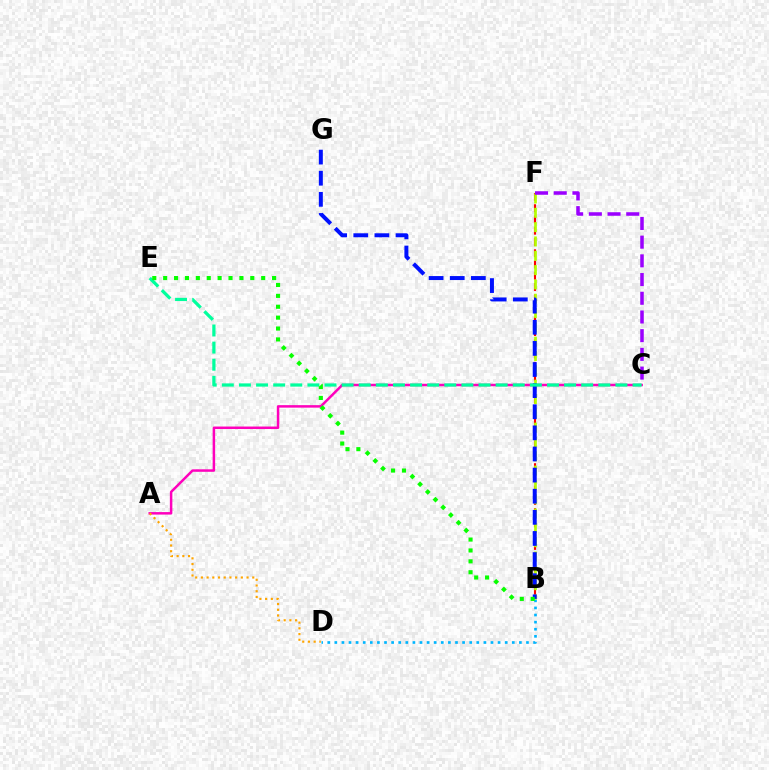{('B', 'F'): [{'color': '#ff0000', 'line_style': 'dashed', 'thickness': 1.53}, {'color': '#b3ff00', 'line_style': 'dashed', 'thickness': 1.95}], ('B', 'D'): [{'color': '#00b5ff', 'line_style': 'dotted', 'thickness': 1.93}], ('A', 'C'): [{'color': '#ff00bd', 'line_style': 'solid', 'thickness': 1.8}], ('B', 'G'): [{'color': '#0010ff', 'line_style': 'dashed', 'thickness': 2.87}], ('C', 'F'): [{'color': '#9b00ff', 'line_style': 'dashed', 'thickness': 2.54}], ('C', 'E'): [{'color': '#00ff9d', 'line_style': 'dashed', 'thickness': 2.32}], ('B', 'E'): [{'color': '#08ff00', 'line_style': 'dotted', 'thickness': 2.96}], ('A', 'D'): [{'color': '#ffa500', 'line_style': 'dotted', 'thickness': 1.55}]}